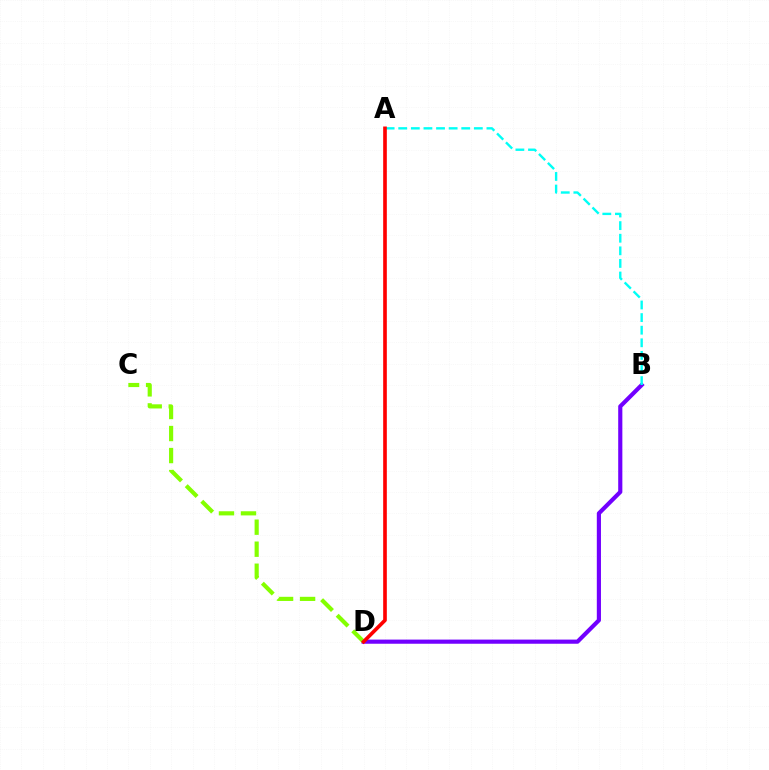{('B', 'D'): [{'color': '#7200ff', 'line_style': 'solid', 'thickness': 2.99}], ('A', 'B'): [{'color': '#00fff6', 'line_style': 'dashed', 'thickness': 1.71}], ('C', 'D'): [{'color': '#84ff00', 'line_style': 'dashed', 'thickness': 2.99}], ('A', 'D'): [{'color': '#ff0000', 'line_style': 'solid', 'thickness': 2.63}]}